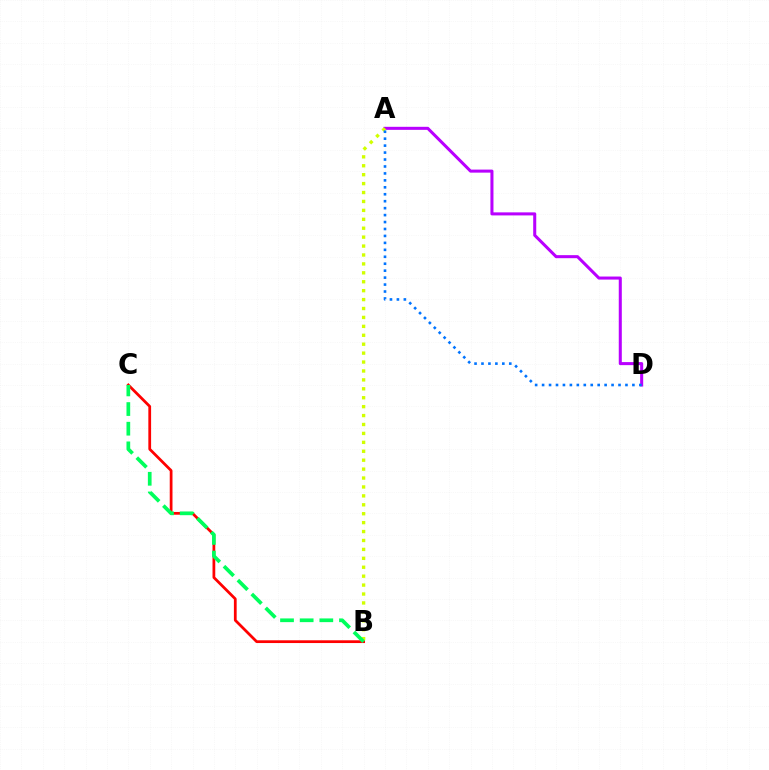{('A', 'D'): [{'color': '#b900ff', 'line_style': 'solid', 'thickness': 2.19}, {'color': '#0074ff', 'line_style': 'dotted', 'thickness': 1.89}], ('B', 'C'): [{'color': '#ff0000', 'line_style': 'solid', 'thickness': 1.98}, {'color': '#00ff5c', 'line_style': 'dashed', 'thickness': 2.67}], ('A', 'B'): [{'color': '#d1ff00', 'line_style': 'dotted', 'thickness': 2.42}]}